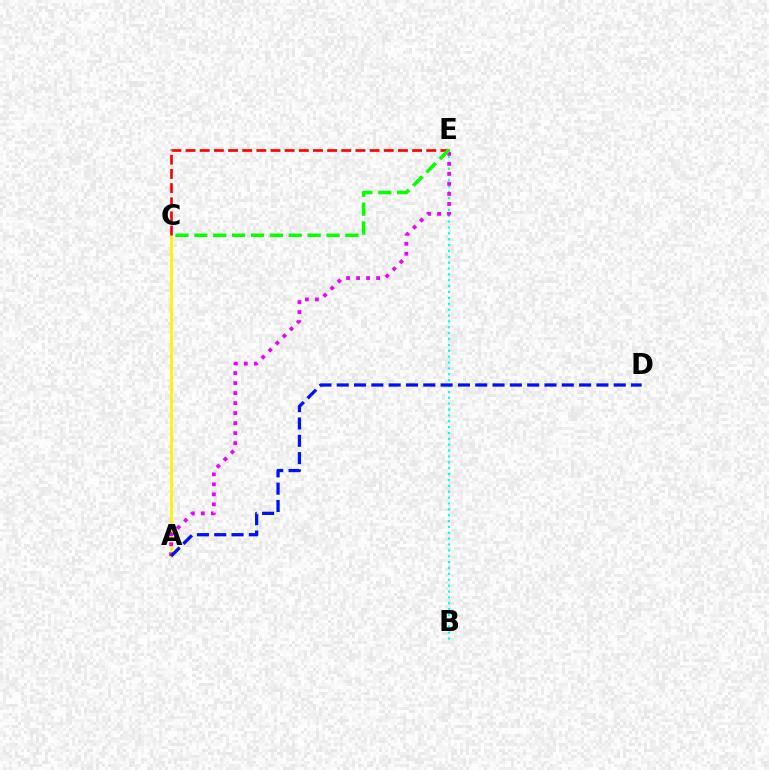{('A', 'C'): [{'color': '#fcf500', 'line_style': 'solid', 'thickness': 1.95}], ('B', 'E'): [{'color': '#00fff6', 'line_style': 'dotted', 'thickness': 1.6}], ('C', 'E'): [{'color': '#ff0000', 'line_style': 'dashed', 'thickness': 1.92}, {'color': '#08ff00', 'line_style': 'dashed', 'thickness': 2.57}], ('A', 'E'): [{'color': '#ee00ff', 'line_style': 'dotted', 'thickness': 2.72}], ('A', 'D'): [{'color': '#0010ff', 'line_style': 'dashed', 'thickness': 2.35}]}